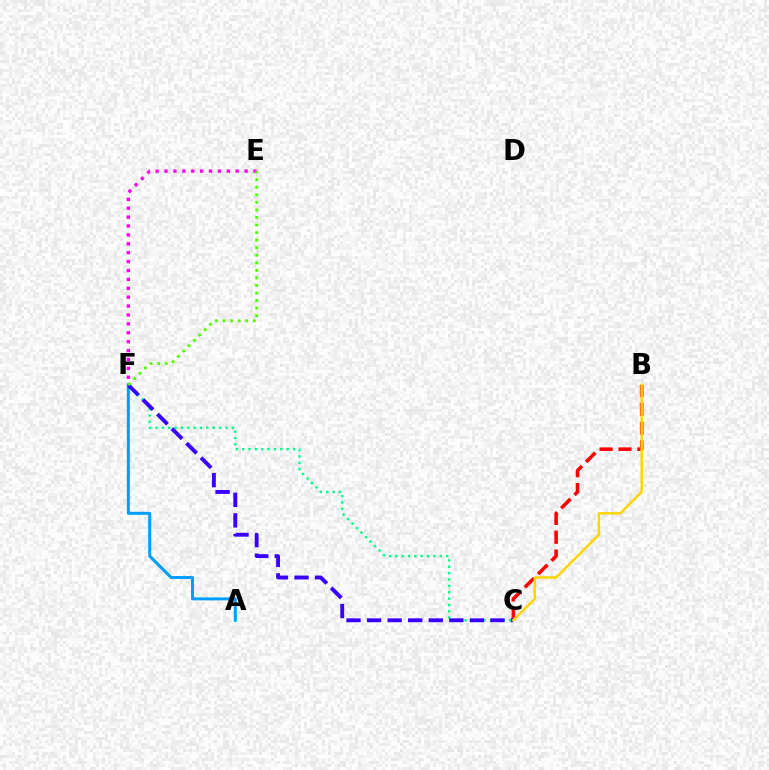{('E', 'F'): [{'color': '#ff00ed', 'line_style': 'dotted', 'thickness': 2.42}, {'color': '#4fff00', 'line_style': 'dotted', 'thickness': 2.05}], ('B', 'C'): [{'color': '#ff0000', 'line_style': 'dashed', 'thickness': 2.56}, {'color': '#ffd500', 'line_style': 'solid', 'thickness': 1.77}], ('A', 'F'): [{'color': '#009eff', 'line_style': 'solid', 'thickness': 2.16}], ('C', 'F'): [{'color': '#00ff86', 'line_style': 'dotted', 'thickness': 1.73}, {'color': '#3700ff', 'line_style': 'dashed', 'thickness': 2.79}]}